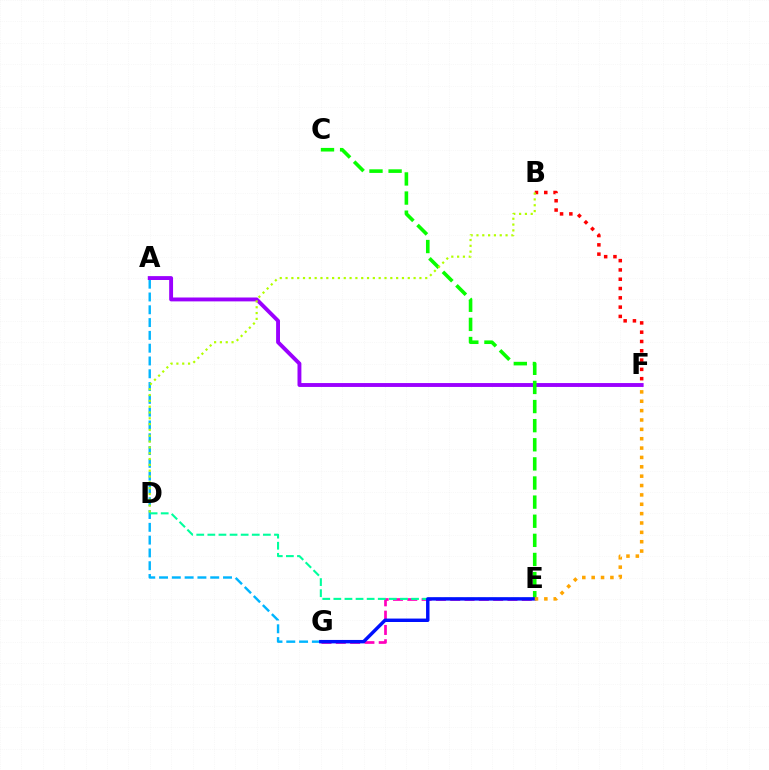{('A', 'G'): [{'color': '#00b5ff', 'line_style': 'dashed', 'thickness': 1.74}], ('B', 'F'): [{'color': '#ff0000', 'line_style': 'dotted', 'thickness': 2.53}], ('E', 'G'): [{'color': '#ff00bd', 'line_style': 'dashed', 'thickness': 1.94}, {'color': '#0010ff', 'line_style': 'solid', 'thickness': 2.47}], ('A', 'F'): [{'color': '#9b00ff', 'line_style': 'solid', 'thickness': 2.8}], ('D', 'E'): [{'color': '#00ff9d', 'line_style': 'dashed', 'thickness': 1.51}], ('C', 'E'): [{'color': '#08ff00', 'line_style': 'dashed', 'thickness': 2.6}], ('B', 'D'): [{'color': '#b3ff00', 'line_style': 'dotted', 'thickness': 1.58}], ('E', 'F'): [{'color': '#ffa500', 'line_style': 'dotted', 'thickness': 2.54}]}